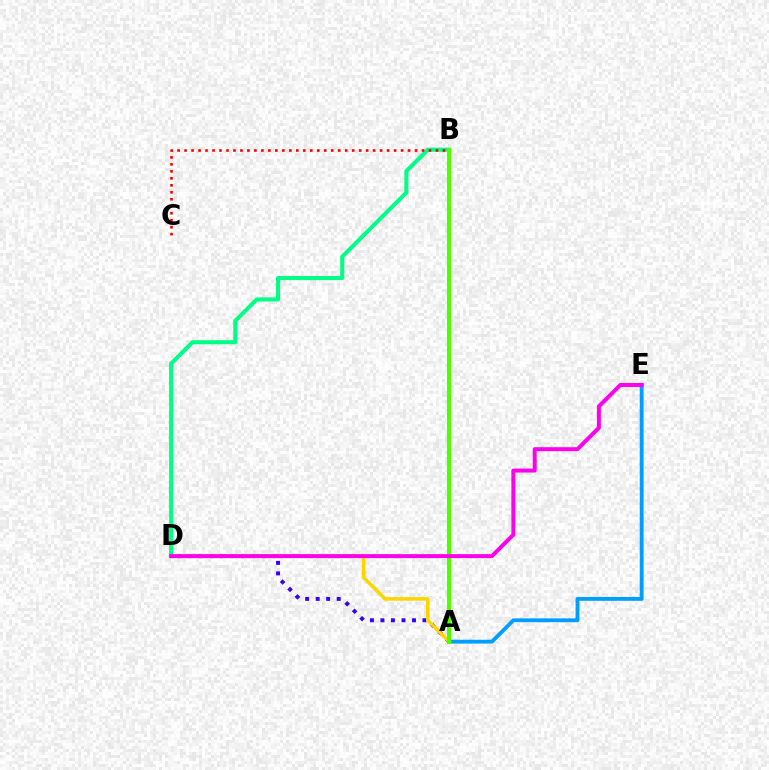{('A', 'D'): [{'color': '#3700ff', 'line_style': 'dotted', 'thickness': 2.86}, {'color': '#ffd500', 'line_style': 'solid', 'thickness': 2.57}], ('B', 'D'): [{'color': '#00ff86', 'line_style': 'solid', 'thickness': 2.92}], ('A', 'E'): [{'color': '#009eff', 'line_style': 'solid', 'thickness': 2.76}], ('A', 'B'): [{'color': '#4fff00', 'line_style': 'solid', 'thickness': 2.95}], ('B', 'C'): [{'color': '#ff0000', 'line_style': 'dotted', 'thickness': 1.9}], ('D', 'E'): [{'color': '#ff00ed', 'line_style': 'solid', 'thickness': 2.86}]}